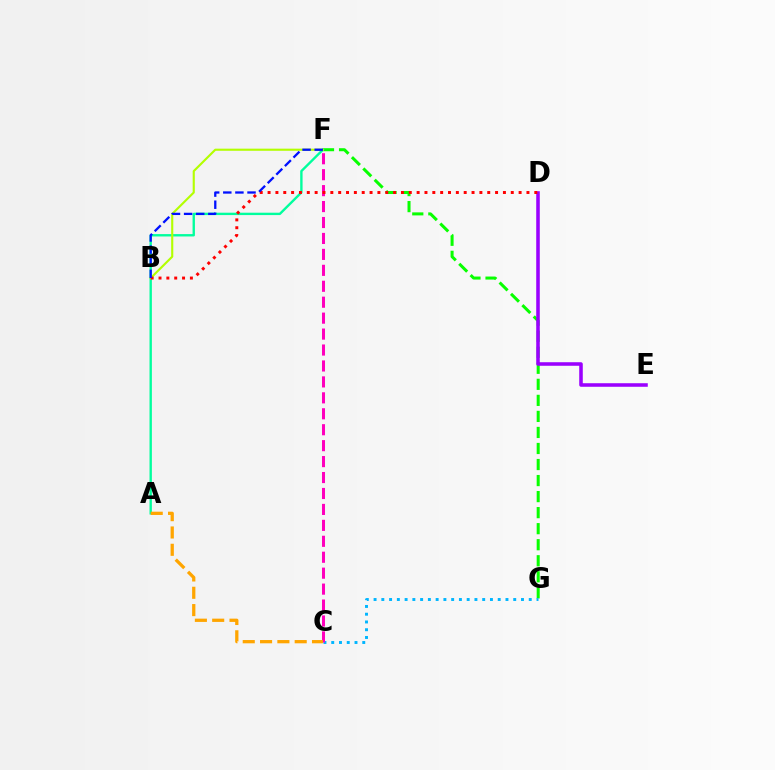{('F', 'G'): [{'color': '#08ff00', 'line_style': 'dashed', 'thickness': 2.18}], ('C', 'G'): [{'color': '#00b5ff', 'line_style': 'dotted', 'thickness': 2.11}], ('C', 'F'): [{'color': '#ff00bd', 'line_style': 'dashed', 'thickness': 2.17}], ('A', 'F'): [{'color': '#00ff9d', 'line_style': 'solid', 'thickness': 1.71}], ('D', 'E'): [{'color': '#9b00ff', 'line_style': 'solid', 'thickness': 2.56}], ('B', 'F'): [{'color': '#b3ff00', 'line_style': 'solid', 'thickness': 1.53}, {'color': '#0010ff', 'line_style': 'dashed', 'thickness': 1.65}], ('B', 'D'): [{'color': '#ff0000', 'line_style': 'dotted', 'thickness': 2.13}], ('A', 'C'): [{'color': '#ffa500', 'line_style': 'dashed', 'thickness': 2.35}]}